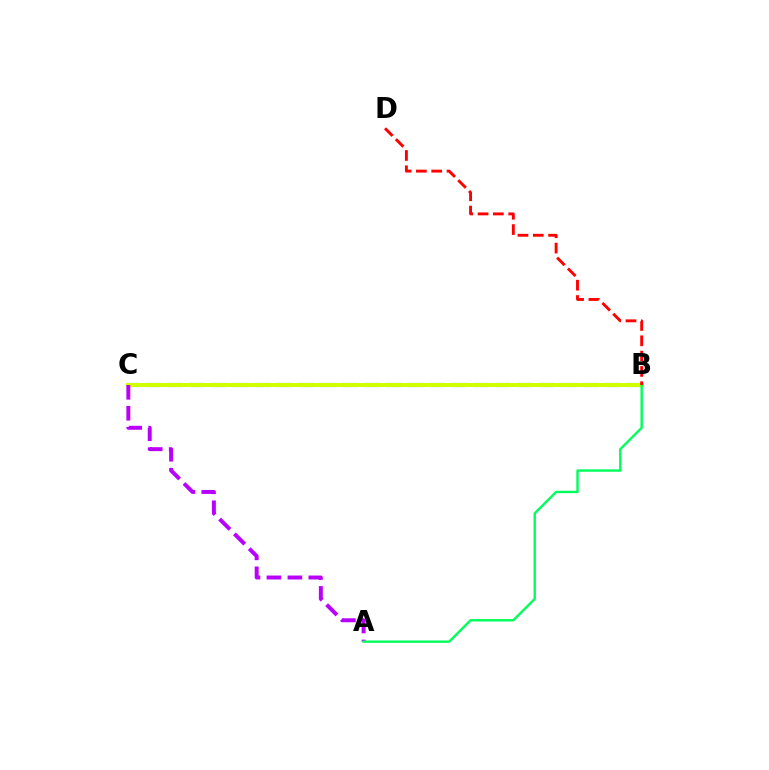{('B', 'C'): [{'color': '#0074ff', 'line_style': 'dashed', 'thickness': 2.97}, {'color': '#d1ff00', 'line_style': 'solid', 'thickness': 2.89}], ('A', 'C'): [{'color': '#b900ff', 'line_style': 'dashed', 'thickness': 2.85}], ('A', 'B'): [{'color': '#00ff5c', 'line_style': 'solid', 'thickness': 1.73}], ('B', 'D'): [{'color': '#ff0000', 'line_style': 'dashed', 'thickness': 2.08}]}